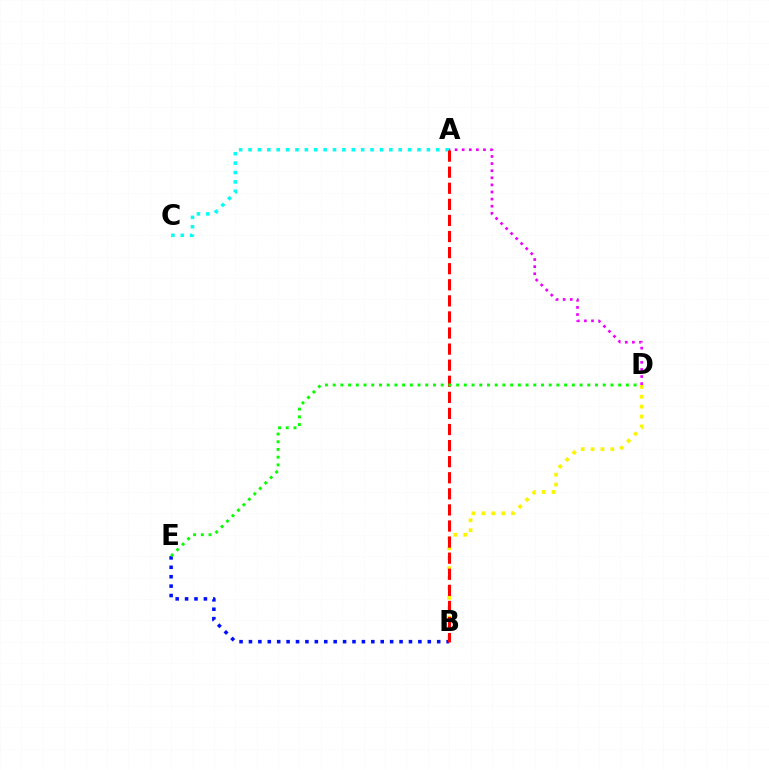{('B', 'D'): [{'color': '#fcf500', 'line_style': 'dotted', 'thickness': 2.69}], ('A', 'D'): [{'color': '#ee00ff', 'line_style': 'dotted', 'thickness': 1.93}], ('B', 'E'): [{'color': '#0010ff', 'line_style': 'dotted', 'thickness': 2.56}], ('A', 'C'): [{'color': '#00fff6', 'line_style': 'dotted', 'thickness': 2.55}], ('A', 'B'): [{'color': '#ff0000', 'line_style': 'dashed', 'thickness': 2.18}], ('D', 'E'): [{'color': '#08ff00', 'line_style': 'dotted', 'thickness': 2.1}]}